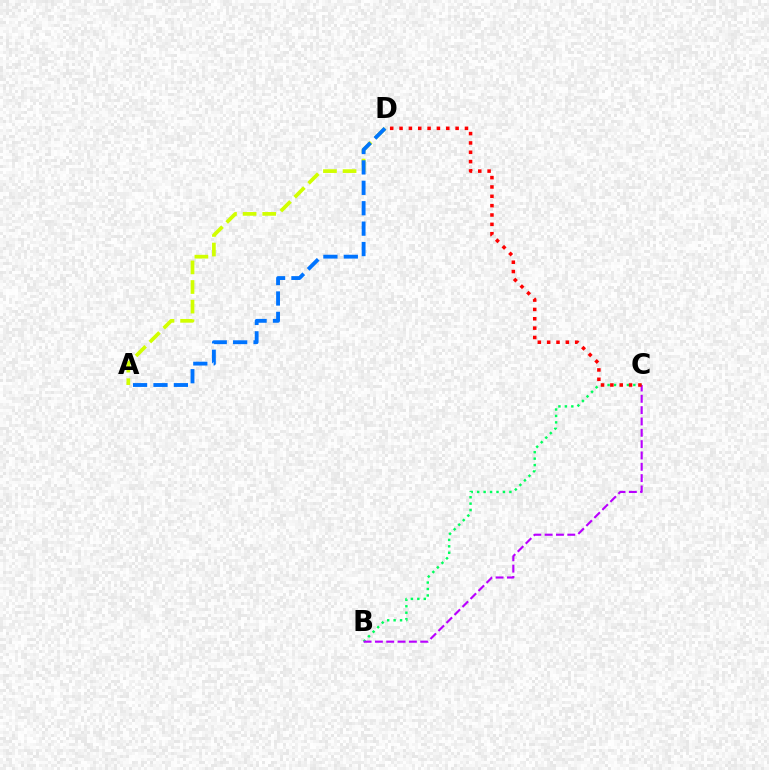{('B', 'C'): [{'color': '#00ff5c', 'line_style': 'dotted', 'thickness': 1.75}, {'color': '#b900ff', 'line_style': 'dashed', 'thickness': 1.54}], ('A', 'D'): [{'color': '#d1ff00', 'line_style': 'dashed', 'thickness': 2.66}, {'color': '#0074ff', 'line_style': 'dashed', 'thickness': 2.77}], ('C', 'D'): [{'color': '#ff0000', 'line_style': 'dotted', 'thickness': 2.54}]}